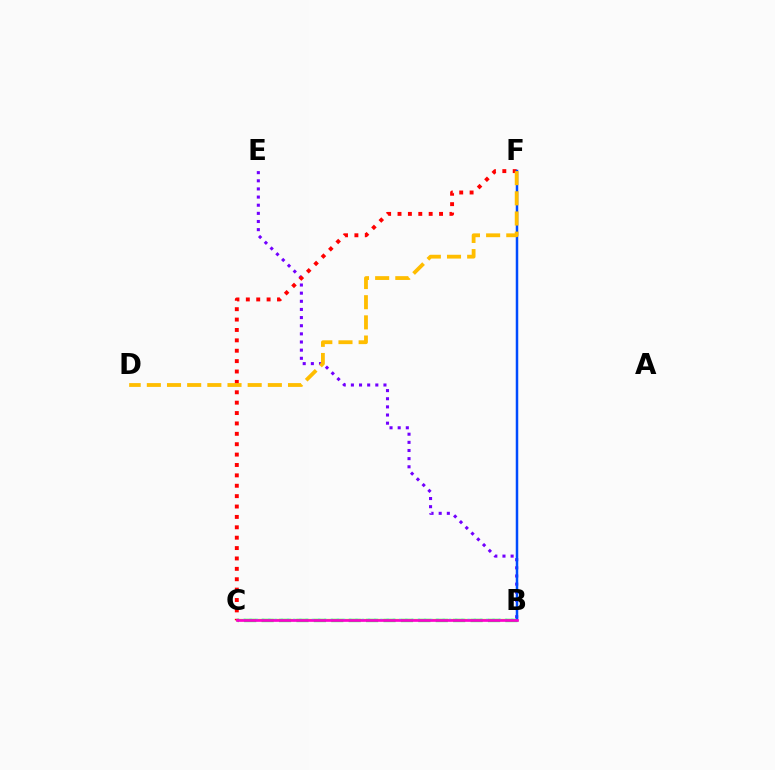{('B', 'C'): [{'color': '#84ff00', 'line_style': 'solid', 'thickness': 1.61}, {'color': '#00fff6', 'line_style': 'dotted', 'thickness': 1.69}, {'color': '#00ff39', 'line_style': 'dashed', 'thickness': 2.37}, {'color': '#ff00cf', 'line_style': 'solid', 'thickness': 1.92}], ('B', 'E'): [{'color': '#7200ff', 'line_style': 'dotted', 'thickness': 2.21}], ('C', 'F'): [{'color': '#ff0000', 'line_style': 'dotted', 'thickness': 2.82}], ('B', 'F'): [{'color': '#004bff', 'line_style': 'solid', 'thickness': 1.8}], ('D', 'F'): [{'color': '#ffbd00', 'line_style': 'dashed', 'thickness': 2.74}]}